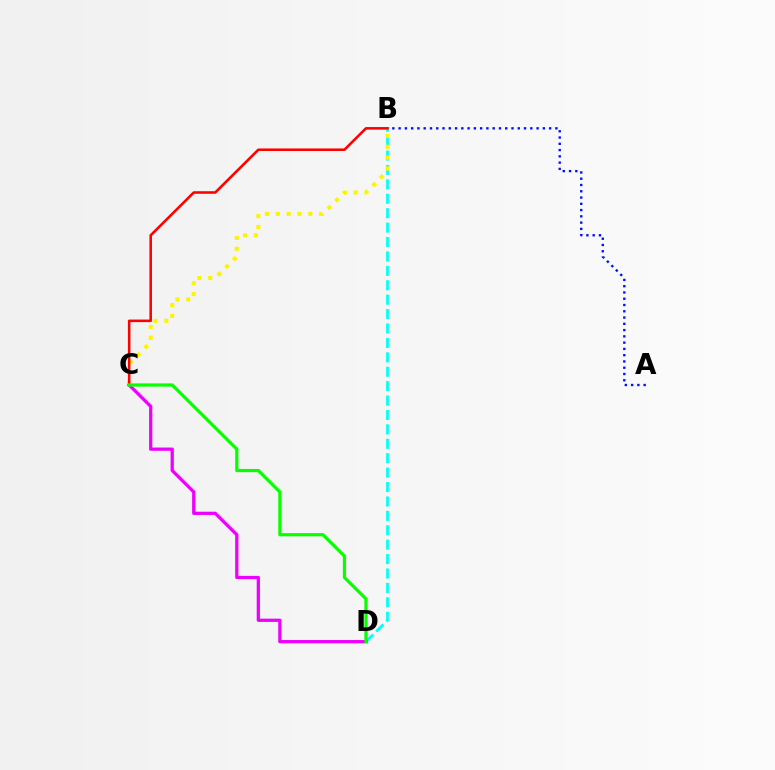{('A', 'B'): [{'color': '#0010ff', 'line_style': 'dotted', 'thickness': 1.7}], ('B', 'D'): [{'color': '#00fff6', 'line_style': 'dashed', 'thickness': 1.96}], ('B', 'C'): [{'color': '#fcf500', 'line_style': 'dotted', 'thickness': 2.94}, {'color': '#ff0000', 'line_style': 'solid', 'thickness': 1.84}], ('C', 'D'): [{'color': '#ee00ff', 'line_style': 'solid', 'thickness': 2.34}, {'color': '#08ff00', 'line_style': 'solid', 'thickness': 2.3}]}